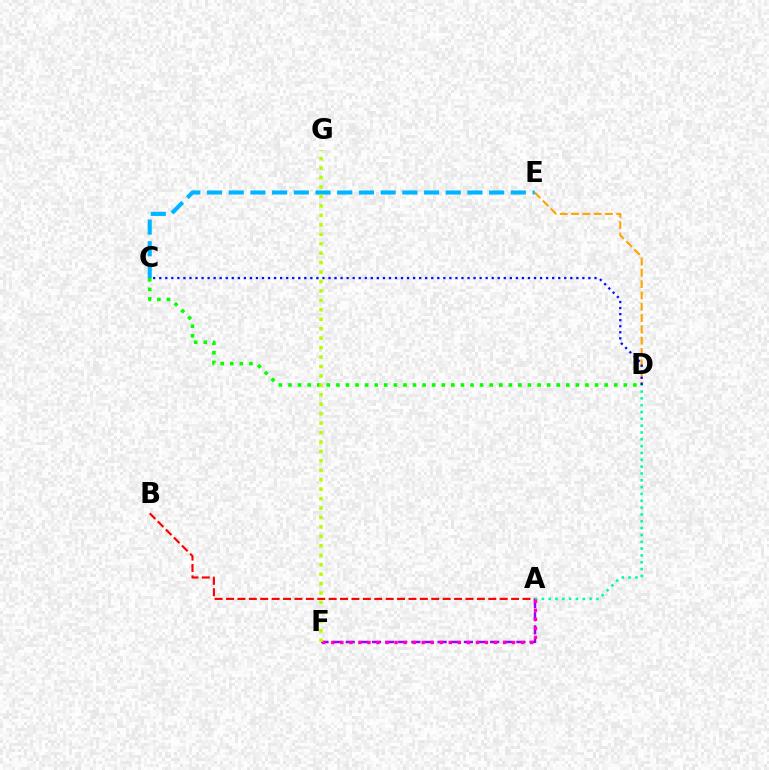{('A', 'F'): [{'color': '#9b00ff', 'line_style': 'dashed', 'thickness': 1.78}, {'color': '#ff00bd', 'line_style': 'dotted', 'thickness': 2.46}], ('A', 'D'): [{'color': '#00ff9d', 'line_style': 'dotted', 'thickness': 1.86}], ('C', 'D'): [{'color': '#08ff00', 'line_style': 'dotted', 'thickness': 2.6}, {'color': '#0010ff', 'line_style': 'dotted', 'thickness': 1.64}], ('A', 'B'): [{'color': '#ff0000', 'line_style': 'dashed', 'thickness': 1.55}], ('D', 'E'): [{'color': '#ffa500', 'line_style': 'dashed', 'thickness': 1.54}], ('C', 'E'): [{'color': '#00b5ff', 'line_style': 'dashed', 'thickness': 2.95}], ('F', 'G'): [{'color': '#b3ff00', 'line_style': 'dotted', 'thickness': 2.56}]}